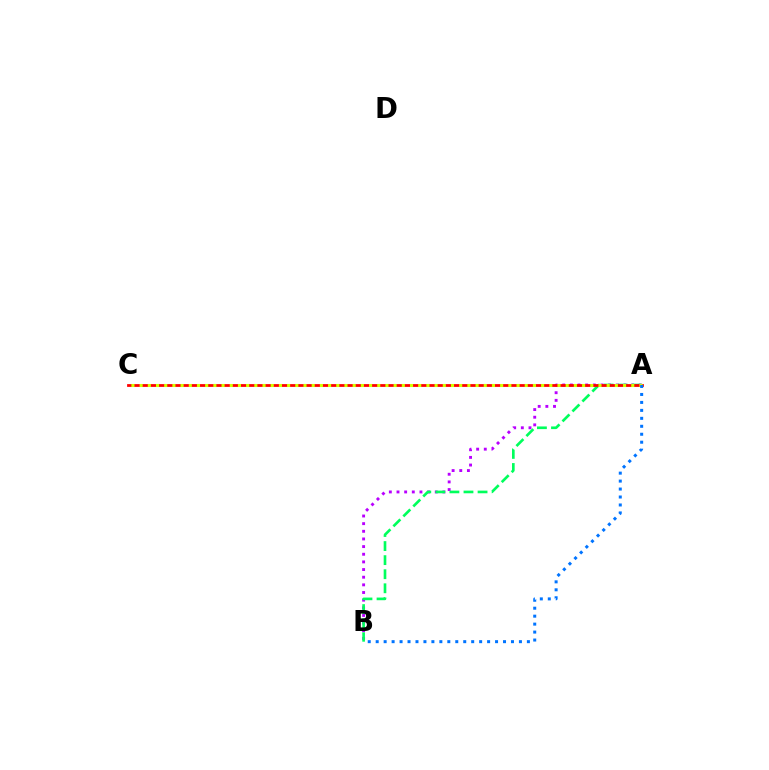{('A', 'B'): [{'color': '#b900ff', 'line_style': 'dotted', 'thickness': 2.08}, {'color': '#00ff5c', 'line_style': 'dashed', 'thickness': 1.91}, {'color': '#0074ff', 'line_style': 'dotted', 'thickness': 2.16}], ('A', 'C'): [{'color': '#ff0000', 'line_style': 'solid', 'thickness': 2.0}, {'color': '#d1ff00', 'line_style': 'dotted', 'thickness': 2.23}]}